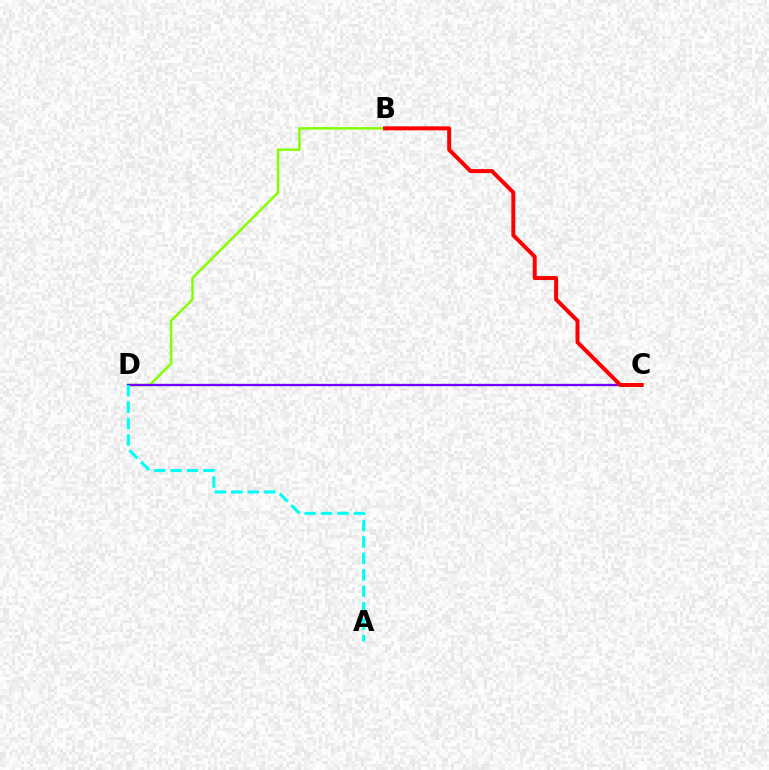{('B', 'D'): [{'color': '#84ff00', 'line_style': 'solid', 'thickness': 1.79}], ('C', 'D'): [{'color': '#7200ff', 'line_style': 'solid', 'thickness': 1.67}], ('A', 'D'): [{'color': '#00fff6', 'line_style': 'dashed', 'thickness': 2.23}], ('B', 'C'): [{'color': '#ff0000', 'line_style': 'solid', 'thickness': 2.87}]}